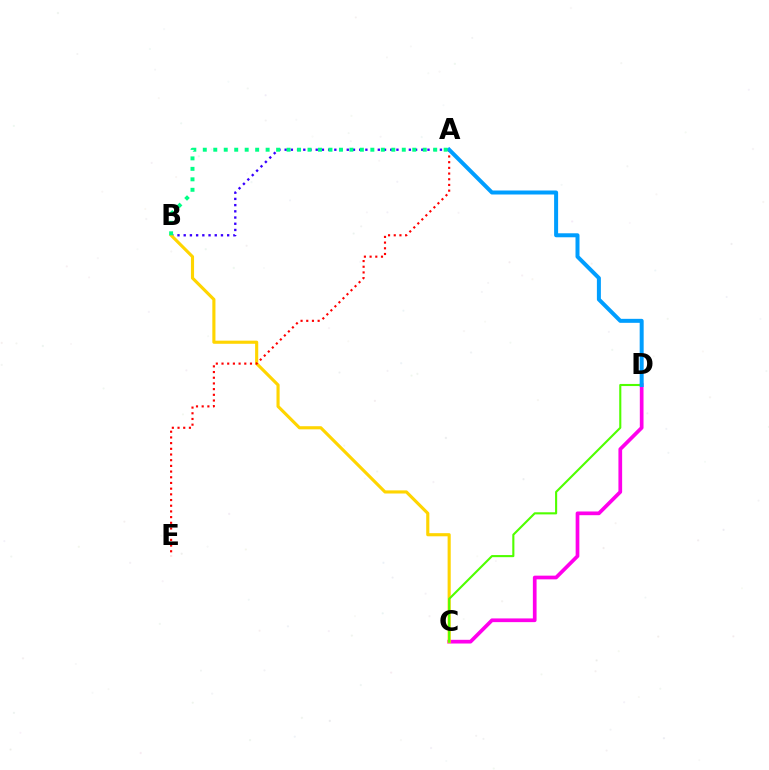{('C', 'D'): [{'color': '#ff00ed', 'line_style': 'solid', 'thickness': 2.67}, {'color': '#4fff00', 'line_style': 'solid', 'thickness': 1.52}], ('A', 'B'): [{'color': '#3700ff', 'line_style': 'dotted', 'thickness': 1.69}, {'color': '#00ff86', 'line_style': 'dotted', 'thickness': 2.85}], ('B', 'C'): [{'color': '#ffd500', 'line_style': 'solid', 'thickness': 2.25}], ('A', 'E'): [{'color': '#ff0000', 'line_style': 'dotted', 'thickness': 1.55}], ('A', 'D'): [{'color': '#009eff', 'line_style': 'solid', 'thickness': 2.87}]}